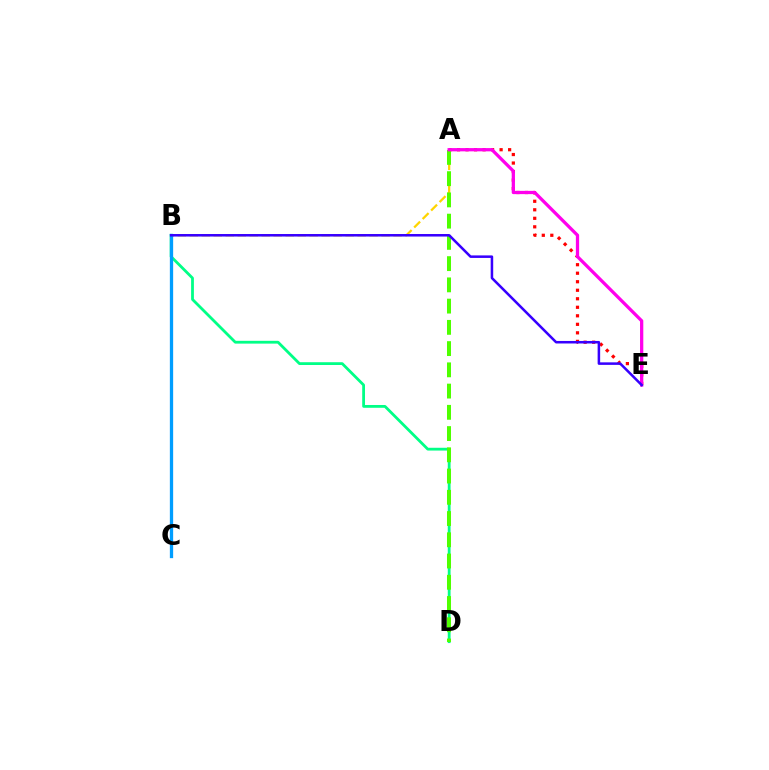{('A', 'B'): [{'color': '#ffd500', 'line_style': 'dashed', 'thickness': 1.63}], ('A', 'E'): [{'color': '#ff0000', 'line_style': 'dotted', 'thickness': 2.31}, {'color': '#ff00ed', 'line_style': 'solid', 'thickness': 2.35}], ('B', 'D'): [{'color': '#00ff86', 'line_style': 'solid', 'thickness': 2.01}], ('B', 'C'): [{'color': '#009eff', 'line_style': 'solid', 'thickness': 2.37}], ('A', 'D'): [{'color': '#4fff00', 'line_style': 'dashed', 'thickness': 2.89}], ('B', 'E'): [{'color': '#3700ff', 'line_style': 'solid', 'thickness': 1.82}]}